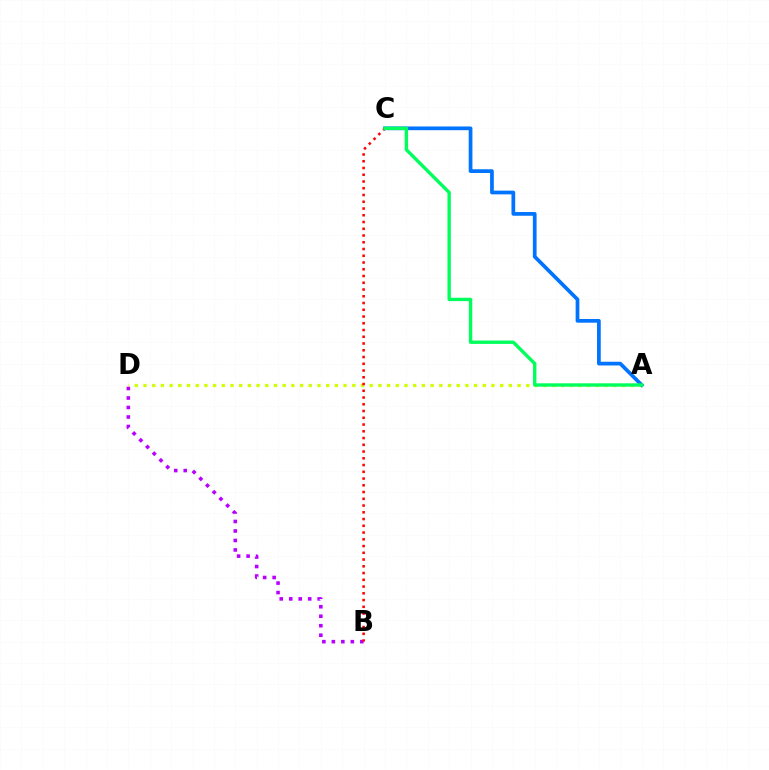{('A', 'D'): [{'color': '#d1ff00', 'line_style': 'dotted', 'thickness': 2.36}], ('A', 'C'): [{'color': '#0074ff', 'line_style': 'solid', 'thickness': 2.68}, {'color': '#00ff5c', 'line_style': 'solid', 'thickness': 2.43}], ('B', 'D'): [{'color': '#b900ff', 'line_style': 'dotted', 'thickness': 2.58}], ('B', 'C'): [{'color': '#ff0000', 'line_style': 'dotted', 'thickness': 1.83}]}